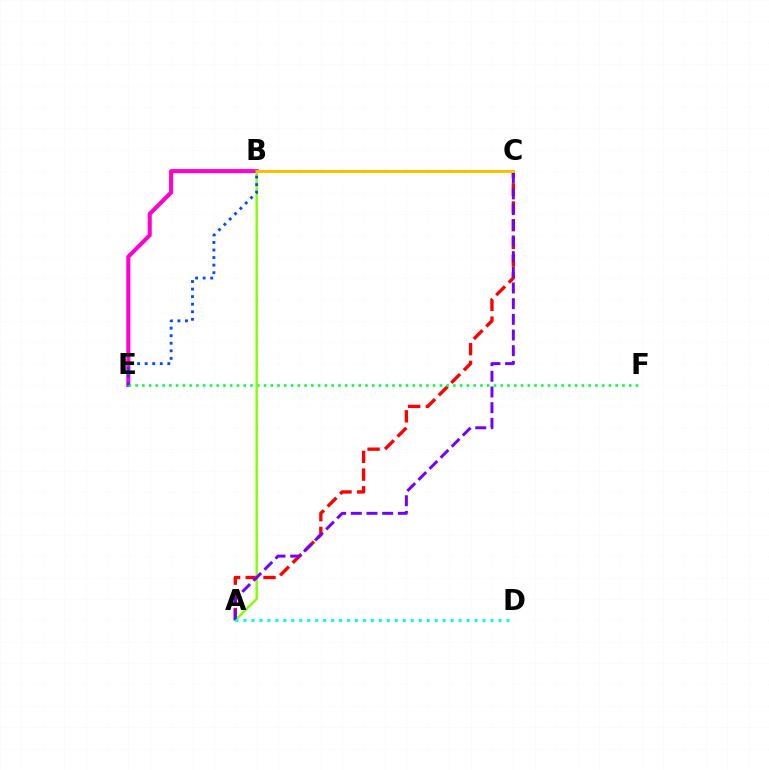{('B', 'E'): [{'color': '#ff00cf', 'line_style': 'solid', 'thickness': 2.93}, {'color': '#004bff', 'line_style': 'dotted', 'thickness': 2.05}], ('A', 'C'): [{'color': '#ff0000', 'line_style': 'dashed', 'thickness': 2.41}, {'color': '#7200ff', 'line_style': 'dashed', 'thickness': 2.13}], ('E', 'F'): [{'color': '#00ff39', 'line_style': 'dotted', 'thickness': 1.84}], ('A', 'B'): [{'color': '#84ff00', 'line_style': 'solid', 'thickness': 1.72}], ('B', 'C'): [{'color': '#ffbd00', 'line_style': 'solid', 'thickness': 2.13}], ('A', 'D'): [{'color': '#00fff6', 'line_style': 'dotted', 'thickness': 2.17}]}